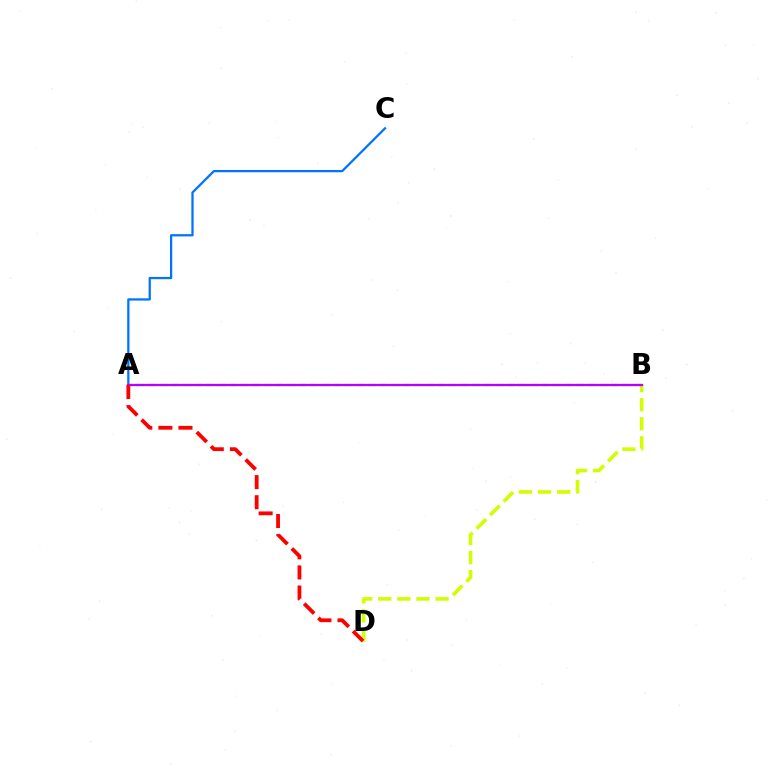{('A', 'C'): [{'color': '#0074ff', 'line_style': 'solid', 'thickness': 1.63}], ('A', 'B'): [{'color': '#00ff5c', 'line_style': 'dashed', 'thickness': 1.57}, {'color': '#b900ff', 'line_style': 'solid', 'thickness': 1.65}], ('B', 'D'): [{'color': '#d1ff00', 'line_style': 'dashed', 'thickness': 2.59}], ('A', 'D'): [{'color': '#ff0000', 'line_style': 'dashed', 'thickness': 2.73}]}